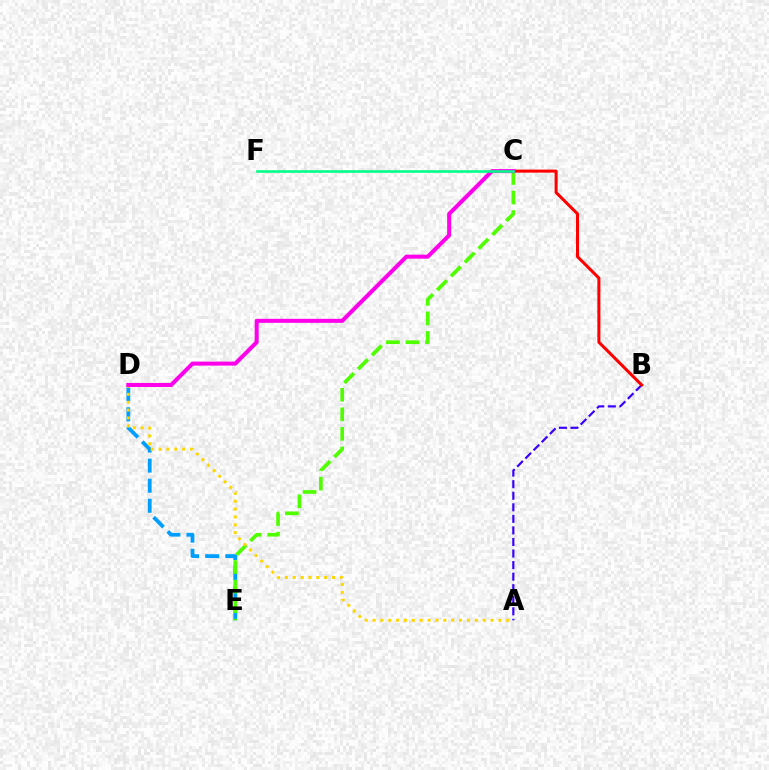{('D', 'E'): [{'color': '#009eff', 'line_style': 'dashed', 'thickness': 2.73}], ('A', 'B'): [{'color': '#3700ff', 'line_style': 'dashed', 'thickness': 1.57}], ('C', 'E'): [{'color': '#4fff00', 'line_style': 'dashed', 'thickness': 2.66}], ('B', 'C'): [{'color': '#ff0000', 'line_style': 'solid', 'thickness': 2.19}], ('A', 'D'): [{'color': '#ffd500', 'line_style': 'dotted', 'thickness': 2.14}], ('C', 'D'): [{'color': '#ff00ed', 'line_style': 'solid', 'thickness': 2.9}], ('C', 'F'): [{'color': '#00ff86', 'line_style': 'solid', 'thickness': 1.86}]}